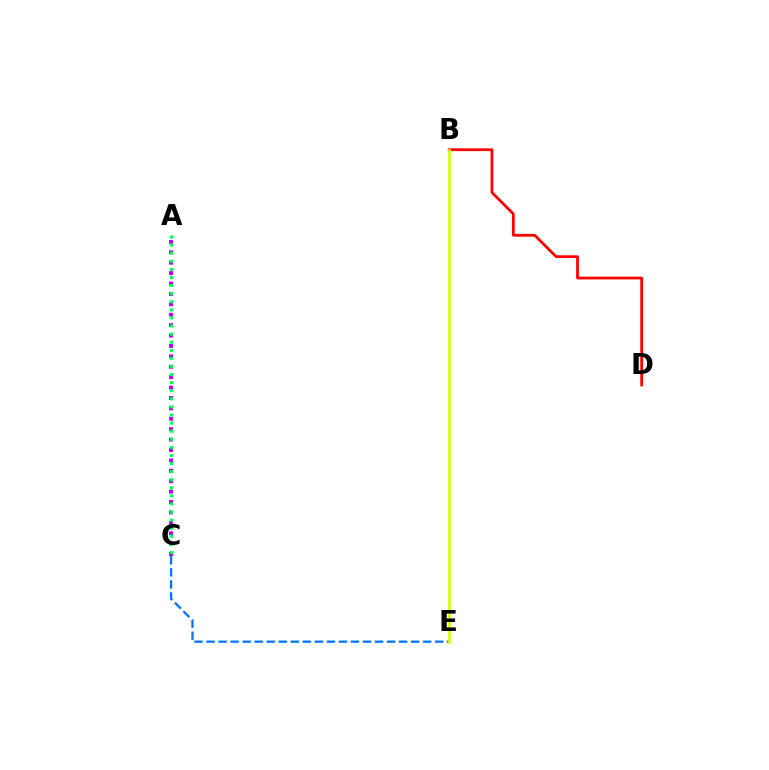{('A', 'C'): [{'color': '#b900ff', 'line_style': 'dotted', 'thickness': 2.83}, {'color': '#00ff5c', 'line_style': 'dotted', 'thickness': 2.2}], ('C', 'E'): [{'color': '#0074ff', 'line_style': 'dashed', 'thickness': 1.63}], ('B', 'D'): [{'color': '#ff0000', 'line_style': 'solid', 'thickness': 1.99}], ('B', 'E'): [{'color': '#d1ff00', 'line_style': 'solid', 'thickness': 1.91}]}